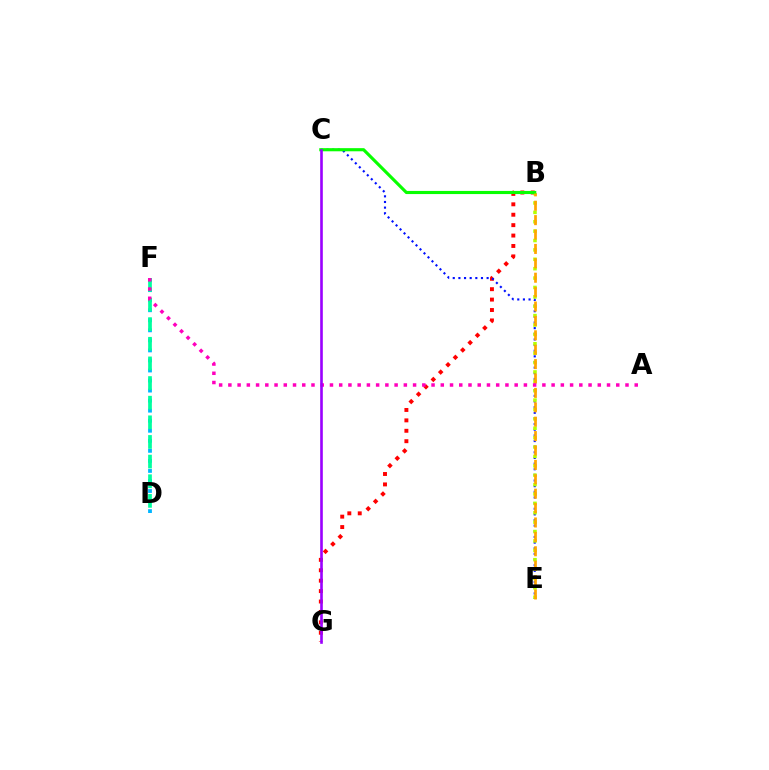{('B', 'G'): [{'color': '#ff0000', 'line_style': 'dotted', 'thickness': 2.83}], ('C', 'E'): [{'color': '#0010ff', 'line_style': 'dotted', 'thickness': 1.53}], ('B', 'E'): [{'color': '#b3ff00', 'line_style': 'dotted', 'thickness': 2.55}, {'color': '#ffa500', 'line_style': 'dashed', 'thickness': 1.96}], ('B', 'C'): [{'color': '#08ff00', 'line_style': 'solid', 'thickness': 2.26}], ('D', 'F'): [{'color': '#00b5ff', 'line_style': 'dotted', 'thickness': 2.73}, {'color': '#00ff9d', 'line_style': 'dashed', 'thickness': 2.67}], ('A', 'F'): [{'color': '#ff00bd', 'line_style': 'dotted', 'thickness': 2.51}], ('C', 'G'): [{'color': '#9b00ff', 'line_style': 'solid', 'thickness': 1.89}]}